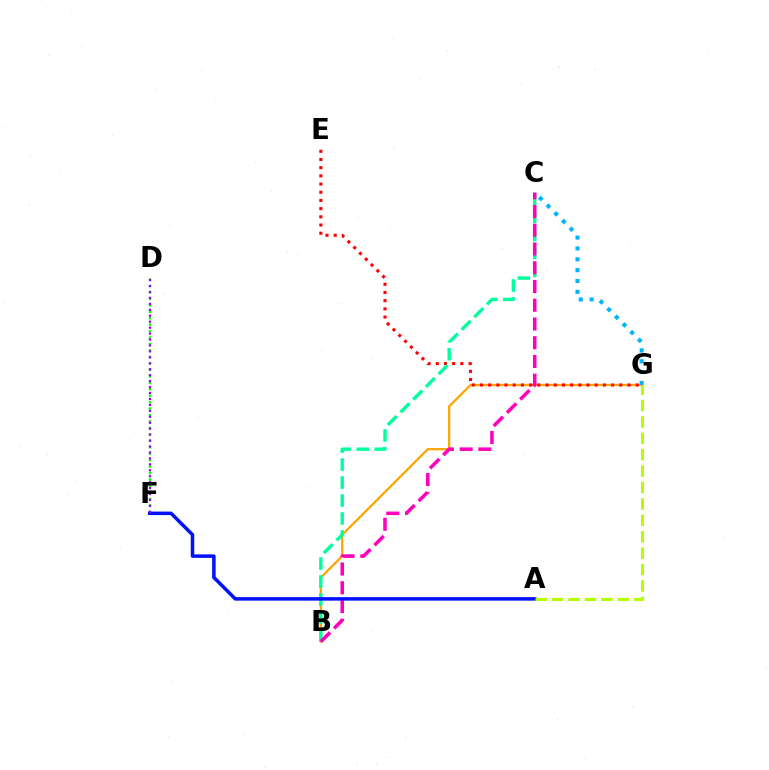{('B', 'G'): [{'color': '#ffa500', 'line_style': 'solid', 'thickness': 1.63}], ('E', 'G'): [{'color': '#ff0000', 'line_style': 'dotted', 'thickness': 2.23}], ('C', 'G'): [{'color': '#00b5ff', 'line_style': 'dotted', 'thickness': 2.95}], ('D', 'F'): [{'color': '#08ff00', 'line_style': 'dotted', 'thickness': 1.75}, {'color': '#9b00ff', 'line_style': 'dotted', 'thickness': 1.61}], ('B', 'C'): [{'color': '#00ff9d', 'line_style': 'dashed', 'thickness': 2.44}, {'color': '#ff00bd', 'line_style': 'dashed', 'thickness': 2.55}], ('A', 'F'): [{'color': '#0010ff', 'line_style': 'solid', 'thickness': 2.52}], ('A', 'G'): [{'color': '#b3ff00', 'line_style': 'dashed', 'thickness': 2.23}]}